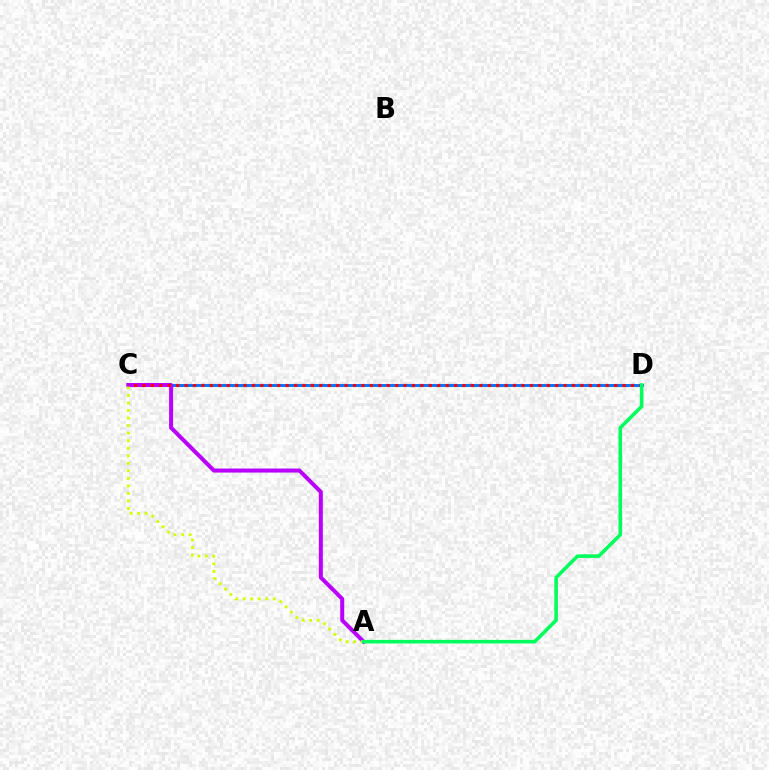{('C', 'D'): [{'color': '#0074ff', 'line_style': 'solid', 'thickness': 2.1}, {'color': '#ff0000', 'line_style': 'dotted', 'thickness': 2.29}], ('A', 'C'): [{'color': '#b900ff', 'line_style': 'solid', 'thickness': 2.89}, {'color': '#d1ff00', 'line_style': 'dotted', 'thickness': 2.05}], ('A', 'D'): [{'color': '#00ff5c', 'line_style': 'solid', 'thickness': 2.57}]}